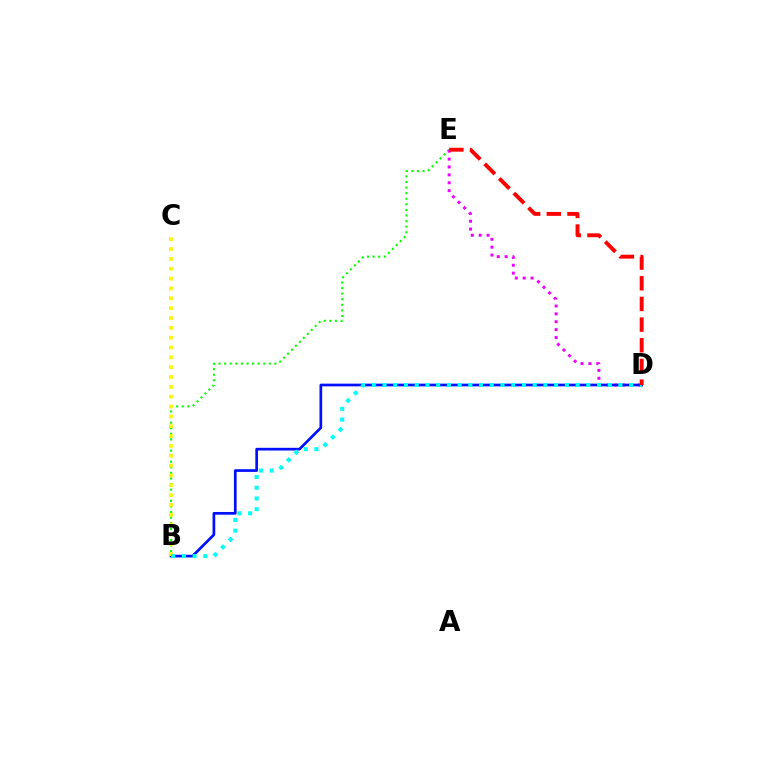{('B', 'E'): [{'color': '#08ff00', 'line_style': 'dotted', 'thickness': 1.52}], ('D', 'E'): [{'color': '#ee00ff', 'line_style': 'dotted', 'thickness': 2.14}, {'color': '#ff0000', 'line_style': 'dashed', 'thickness': 2.81}], ('B', 'D'): [{'color': '#0010ff', 'line_style': 'solid', 'thickness': 1.95}, {'color': '#00fff6', 'line_style': 'dotted', 'thickness': 2.91}], ('B', 'C'): [{'color': '#fcf500', 'line_style': 'dotted', 'thickness': 2.67}]}